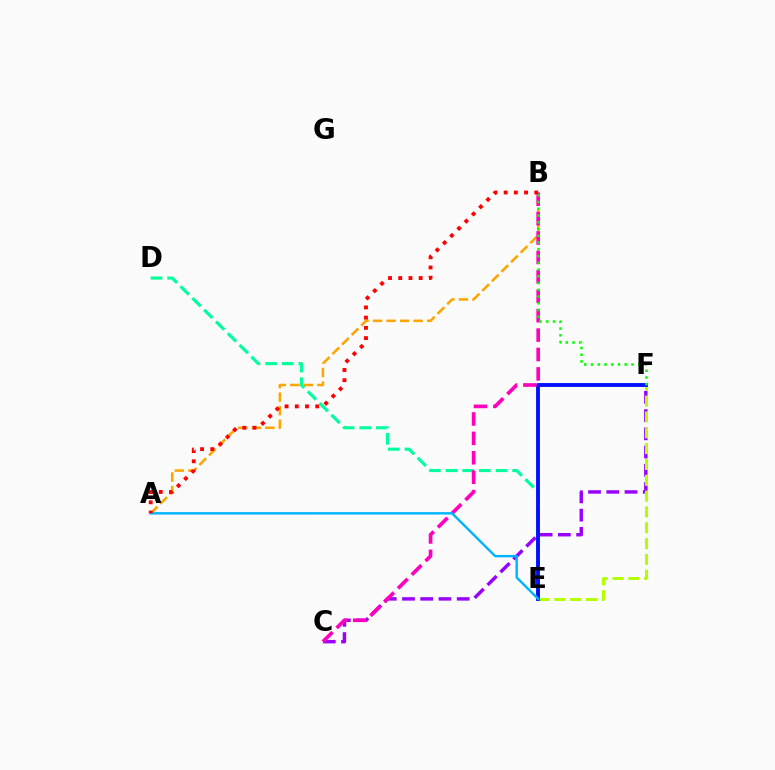{('D', 'E'): [{'color': '#00ff9d', 'line_style': 'dashed', 'thickness': 2.26}], ('A', 'B'): [{'color': '#ffa500', 'line_style': 'dashed', 'thickness': 1.84}, {'color': '#ff0000', 'line_style': 'dotted', 'thickness': 2.78}], ('C', 'F'): [{'color': '#9b00ff', 'line_style': 'dashed', 'thickness': 2.48}], ('E', 'F'): [{'color': '#b3ff00', 'line_style': 'dashed', 'thickness': 2.15}, {'color': '#0010ff', 'line_style': 'solid', 'thickness': 2.79}], ('B', 'C'): [{'color': '#ff00bd', 'line_style': 'dashed', 'thickness': 2.64}], ('A', 'E'): [{'color': '#00b5ff', 'line_style': 'solid', 'thickness': 1.73}], ('B', 'F'): [{'color': '#08ff00', 'line_style': 'dotted', 'thickness': 1.83}]}